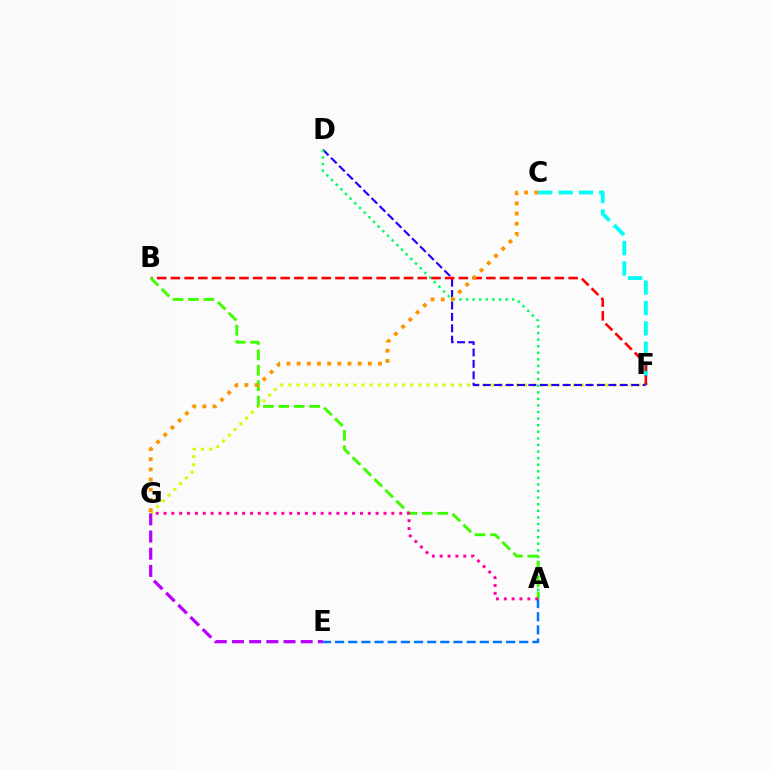{('F', 'G'): [{'color': '#d1ff00', 'line_style': 'dotted', 'thickness': 2.21}], ('C', 'F'): [{'color': '#00fff6', 'line_style': 'dashed', 'thickness': 2.76}], ('D', 'F'): [{'color': '#2500ff', 'line_style': 'dashed', 'thickness': 1.55}], ('A', 'D'): [{'color': '#00ff5c', 'line_style': 'dotted', 'thickness': 1.79}], ('A', 'E'): [{'color': '#0074ff', 'line_style': 'dashed', 'thickness': 1.79}], ('B', 'F'): [{'color': '#ff0000', 'line_style': 'dashed', 'thickness': 1.86}], ('E', 'G'): [{'color': '#b900ff', 'line_style': 'dashed', 'thickness': 2.33}], ('A', 'B'): [{'color': '#3dff00', 'line_style': 'dashed', 'thickness': 2.09}], ('C', 'G'): [{'color': '#ff9400', 'line_style': 'dotted', 'thickness': 2.76}], ('A', 'G'): [{'color': '#ff00ac', 'line_style': 'dotted', 'thickness': 2.13}]}